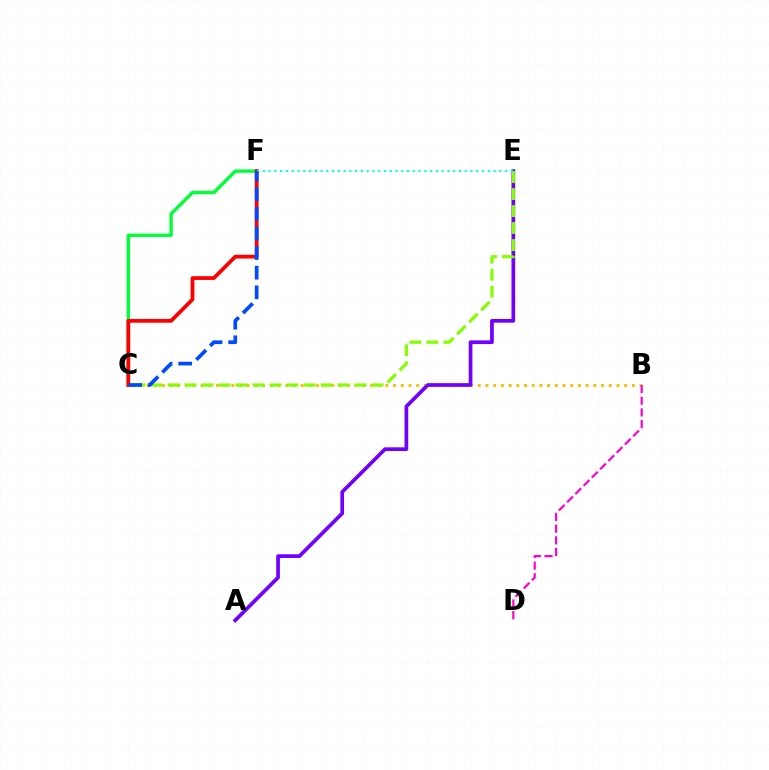{('B', 'C'): [{'color': '#ffbd00', 'line_style': 'dotted', 'thickness': 2.09}], ('C', 'F'): [{'color': '#00ff39', 'line_style': 'solid', 'thickness': 2.44}, {'color': '#ff0000', 'line_style': 'solid', 'thickness': 2.71}, {'color': '#004bff', 'line_style': 'dashed', 'thickness': 2.67}], ('A', 'E'): [{'color': '#7200ff', 'line_style': 'solid', 'thickness': 2.67}], ('C', 'E'): [{'color': '#84ff00', 'line_style': 'dashed', 'thickness': 2.31}], ('E', 'F'): [{'color': '#00fff6', 'line_style': 'dotted', 'thickness': 1.57}], ('B', 'D'): [{'color': '#ff00cf', 'line_style': 'dashed', 'thickness': 1.59}]}